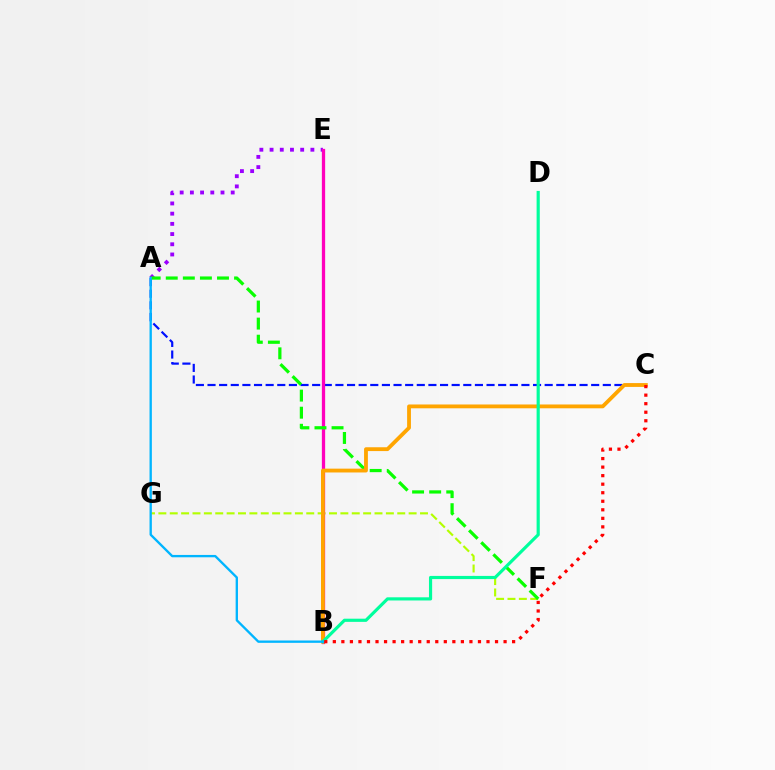{('A', 'C'): [{'color': '#0010ff', 'line_style': 'dashed', 'thickness': 1.58}], ('A', 'E'): [{'color': '#9b00ff', 'line_style': 'dotted', 'thickness': 2.77}], ('F', 'G'): [{'color': '#b3ff00', 'line_style': 'dashed', 'thickness': 1.55}], ('B', 'E'): [{'color': '#ff00bd', 'line_style': 'solid', 'thickness': 2.36}], ('A', 'F'): [{'color': '#08ff00', 'line_style': 'dashed', 'thickness': 2.32}], ('B', 'C'): [{'color': '#ffa500', 'line_style': 'solid', 'thickness': 2.75}, {'color': '#ff0000', 'line_style': 'dotted', 'thickness': 2.32}], ('B', 'D'): [{'color': '#00ff9d', 'line_style': 'solid', 'thickness': 2.28}], ('A', 'B'): [{'color': '#00b5ff', 'line_style': 'solid', 'thickness': 1.68}]}